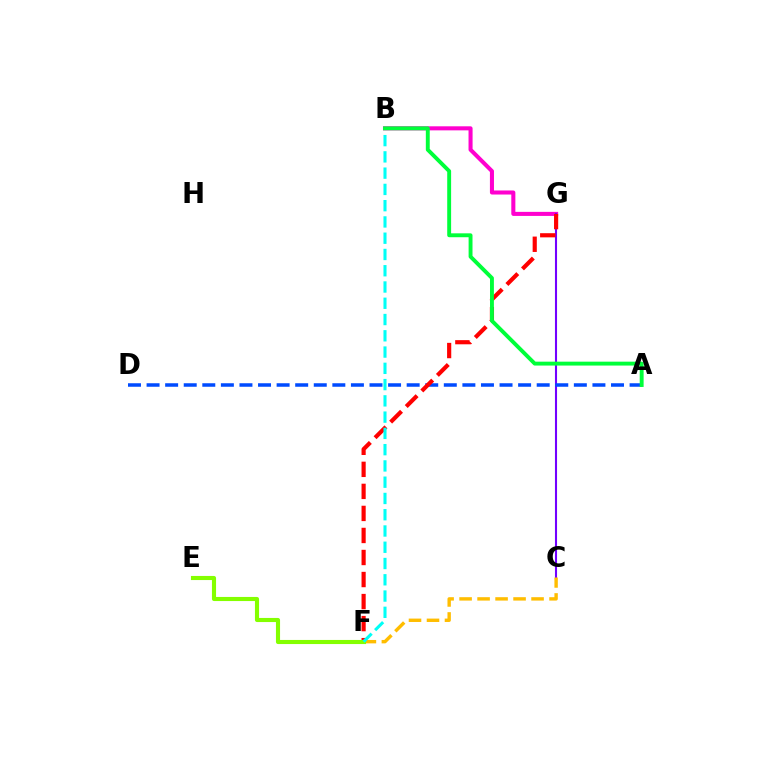{('B', 'G'): [{'color': '#ff00cf', 'line_style': 'solid', 'thickness': 2.92}], ('C', 'G'): [{'color': '#7200ff', 'line_style': 'solid', 'thickness': 1.5}], ('A', 'D'): [{'color': '#004bff', 'line_style': 'dashed', 'thickness': 2.52}], ('F', 'G'): [{'color': '#ff0000', 'line_style': 'dashed', 'thickness': 2.99}], ('C', 'F'): [{'color': '#ffbd00', 'line_style': 'dashed', 'thickness': 2.44}], ('E', 'F'): [{'color': '#84ff00', 'line_style': 'solid', 'thickness': 2.96}], ('B', 'F'): [{'color': '#00fff6', 'line_style': 'dashed', 'thickness': 2.21}], ('A', 'B'): [{'color': '#00ff39', 'line_style': 'solid', 'thickness': 2.81}]}